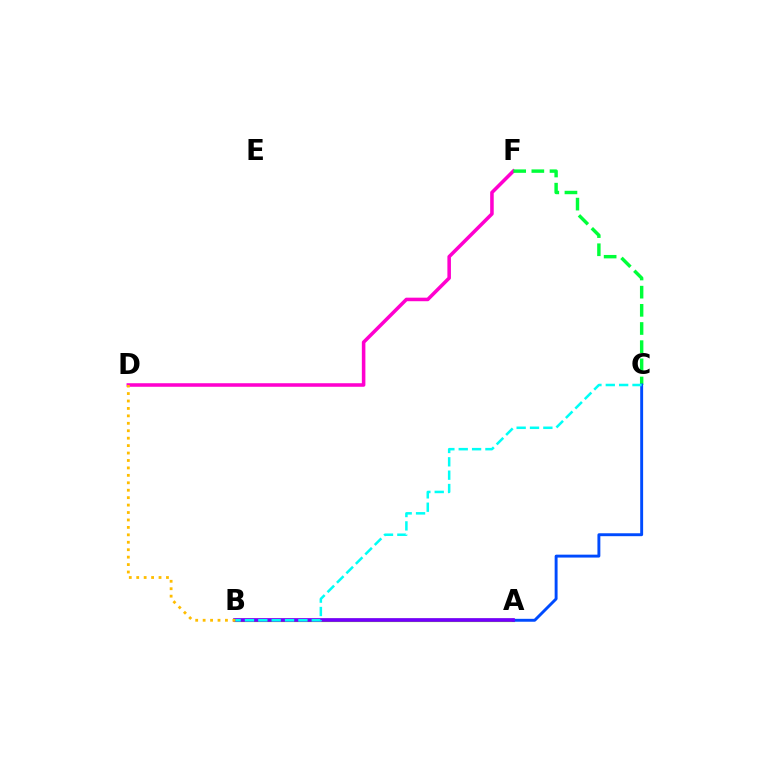{('D', 'F'): [{'color': '#ff00cf', 'line_style': 'solid', 'thickness': 2.55}], ('C', 'F'): [{'color': '#00ff39', 'line_style': 'dashed', 'thickness': 2.47}], ('A', 'B'): [{'color': '#84ff00', 'line_style': 'solid', 'thickness': 2.32}, {'color': '#ff0000', 'line_style': 'solid', 'thickness': 1.69}, {'color': '#7200ff', 'line_style': 'solid', 'thickness': 2.64}], ('A', 'C'): [{'color': '#004bff', 'line_style': 'solid', 'thickness': 2.1}], ('B', 'C'): [{'color': '#00fff6', 'line_style': 'dashed', 'thickness': 1.81}], ('B', 'D'): [{'color': '#ffbd00', 'line_style': 'dotted', 'thickness': 2.02}]}